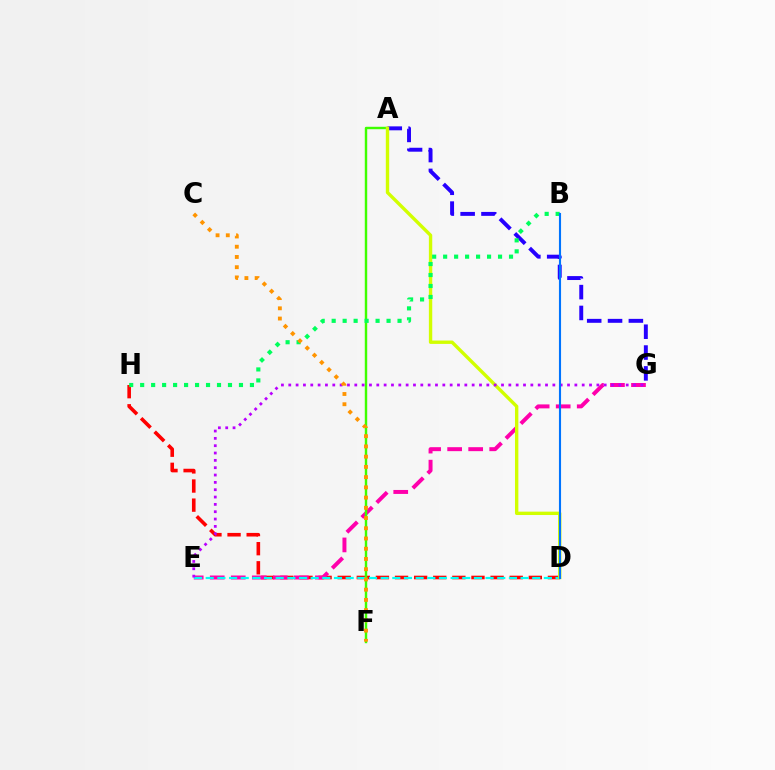{('D', 'H'): [{'color': '#ff0000', 'line_style': 'dashed', 'thickness': 2.6}], ('A', 'G'): [{'color': '#2500ff', 'line_style': 'dashed', 'thickness': 2.83}], ('E', 'G'): [{'color': '#ff00ac', 'line_style': 'dashed', 'thickness': 2.86}, {'color': '#b900ff', 'line_style': 'dotted', 'thickness': 1.99}], ('A', 'F'): [{'color': '#3dff00', 'line_style': 'solid', 'thickness': 1.74}], ('D', 'E'): [{'color': '#00fff6', 'line_style': 'dashed', 'thickness': 1.58}], ('A', 'D'): [{'color': '#d1ff00', 'line_style': 'solid', 'thickness': 2.43}], ('B', 'H'): [{'color': '#00ff5c', 'line_style': 'dotted', 'thickness': 2.98}], ('C', 'F'): [{'color': '#ff9400', 'line_style': 'dotted', 'thickness': 2.78}], ('B', 'D'): [{'color': '#0074ff', 'line_style': 'solid', 'thickness': 1.53}]}